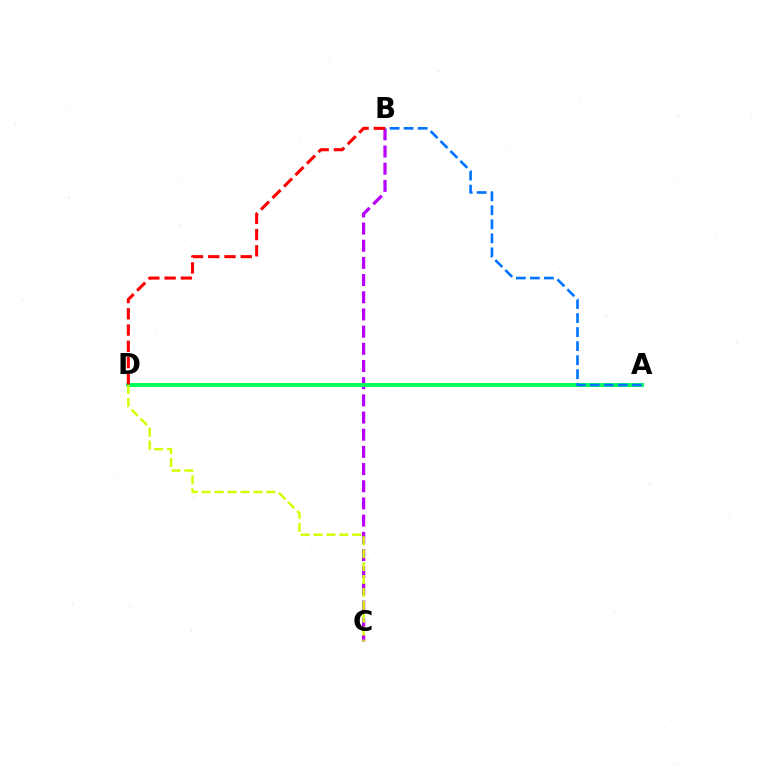{('B', 'C'): [{'color': '#b900ff', 'line_style': 'dashed', 'thickness': 2.33}], ('A', 'D'): [{'color': '#00ff5c', 'line_style': 'solid', 'thickness': 2.81}], ('A', 'B'): [{'color': '#0074ff', 'line_style': 'dashed', 'thickness': 1.9}], ('C', 'D'): [{'color': '#d1ff00', 'line_style': 'dashed', 'thickness': 1.75}], ('B', 'D'): [{'color': '#ff0000', 'line_style': 'dashed', 'thickness': 2.21}]}